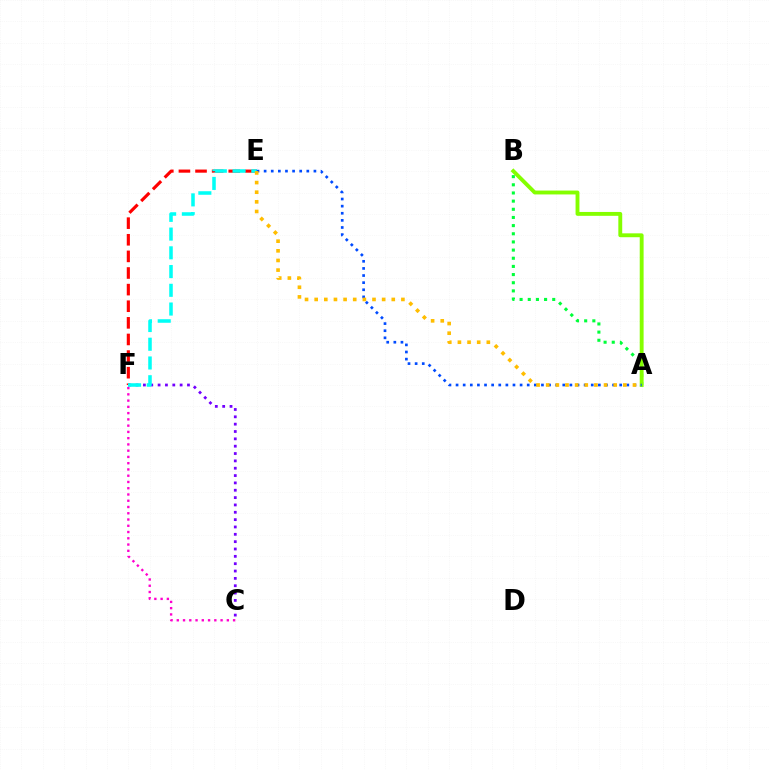{('C', 'F'): [{'color': '#7200ff', 'line_style': 'dotted', 'thickness': 2.0}, {'color': '#ff00cf', 'line_style': 'dotted', 'thickness': 1.7}], ('E', 'F'): [{'color': '#ff0000', 'line_style': 'dashed', 'thickness': 2.26}, {'color': '#00fff6', 'line_style': 'dashed', 'thickness': 2.55}], ('A', 'B'): [{'color': '#00ff39', 'line_style': 'dotted', 'thickness': 2.22}, {'color': '#84ff00', 'line_style': 'solid', 'thickness': 2.79}], ('A', 'E'): [{'color': '#004bff', 'line_style': 'dotted', 'thickness': 1.93}, {'color': '#ffbd00', 'line_style': 'dotted', 'thickness': 2.62}]}